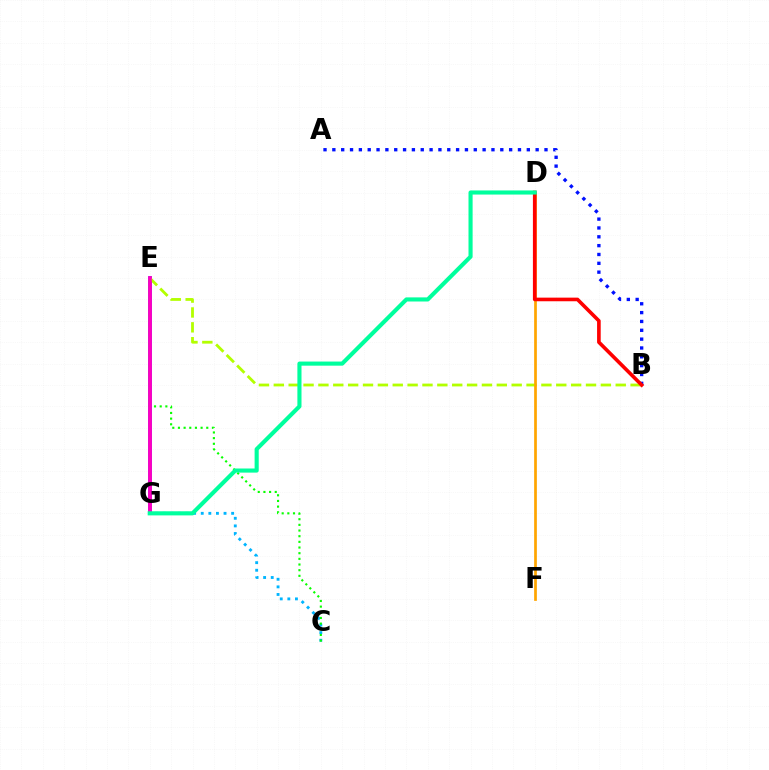{('A', 'B'): [{'color': '#0010ff', 'line_style': 'dotted', 'thickness': 2.4}], ('E', 'G'): [{'color': '#9b00ff', 'line_style': 'solid', 'thickness': 2.67}, {'color': '#ff00bd', 'line_style': 'solid', 'thickness': 2.58}], ('B', 'E'): [{'color': '#b3ff00', 'line_style': 'dashed', 'thickness': 2.02}], ('D', 'F'): [{'color': '#ffa500', 'line_style': 'solid', 'thickness': 1.95}], ('C', 'G'): [{'color': '#00b5ff', 'line_style': 'dotted', 'thickness': 2.07}], ('C', 'E'): [{'color': '#08ff00', 'line_style': 'dotted', 'thickness': 1.54}], ('B', 'D'): [{'color': '#ff0000', 'line_style': 'solid', 'thickness': 2.61}], ('D', 'G'): [{'color': '#00ff9d', 'line_style': 'solid', 'thickness': 2.96}]}